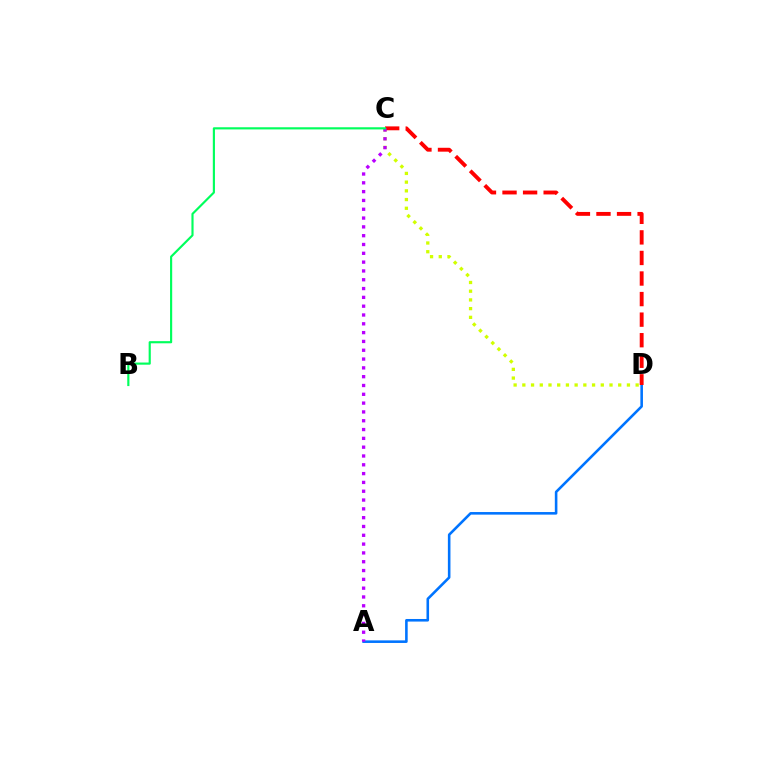{('A', 'D'): [{'color': '#0074ff', 'line_style': 'solid', 'thickness': 1.86}], ('C', 'D'): [{'color': '#d1ff00', 'line_style': 'dotted', 'thickness': 2.37}, {'color': '#ff0000', 'line_style': 'dashed', 'thickness': 2.79}], ('A', 'C'): [{'color': '#b900ff', 'line_style': 'dotted', 'thickness': 2.39}], ('B', 'C'): [{'color': '#00ff5c', 'line_style': 'solid', 'thickness': 1.55}]}